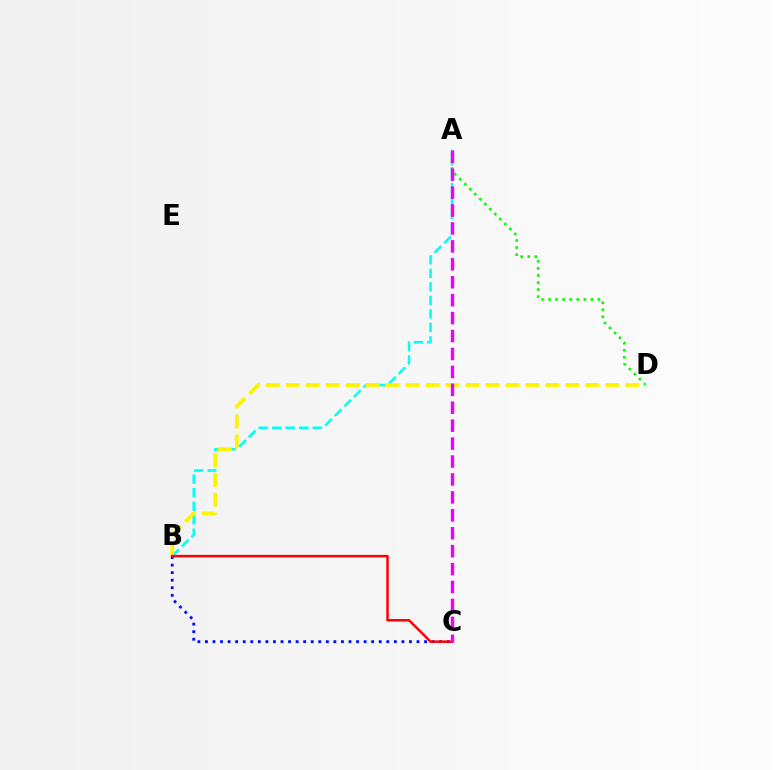{('A', 'B'): [{'color': '#00fff6', 'line_style': 'dashed', 'thickness': 1.84}], ('A', 'D'): [{'color': '#08ff00', 'line_style': 'dotted', 'thickness': 1.92}], ('B', 'D'): [{'color': '#fcf500', 'line_style': 'dashed', 'thickness': 2.71}], ('B', 'C'): [{'color': '#0010ff', 'line_style': 'dotted', 'thickness': 2.05}, {'color': '#ff0000', 'line_style': 'solid', 'thickness': 1.79}], ('A', 'C'): [{'color': '#ee00ff', 'line_style': 'dashed', 'thickness': 2.44}]}